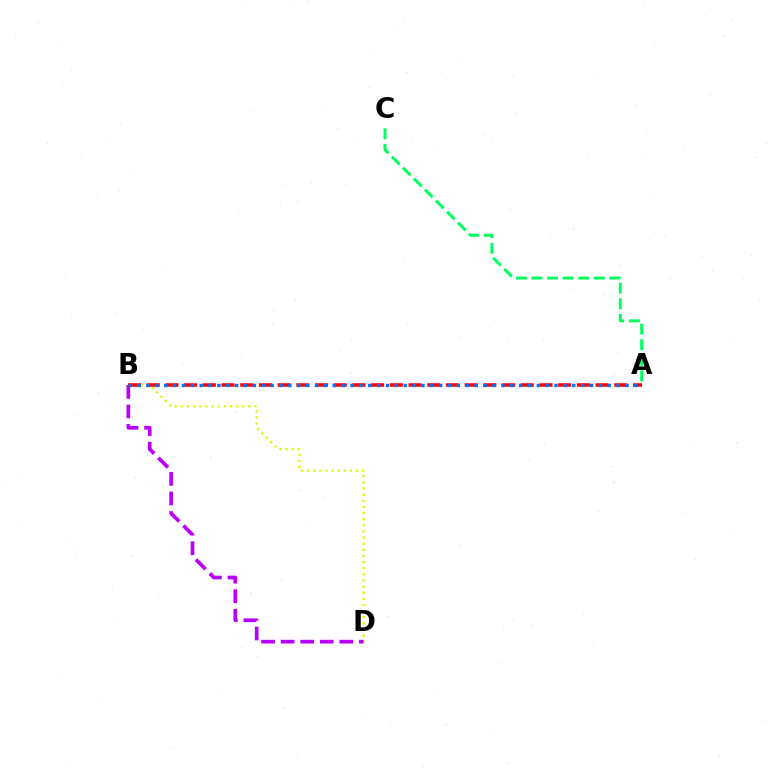{('A', 'C'): [{'color': '#00ff5c', 'line_style': 'dashed', 'thickness': 2.12}], ('B', 'D'): [{'color': '#d1ff00', 'line_style': 'dotted', 'thickness': 1.67}, {'color': '#b900ff', 'line_style': 'dashed', 'thickness': 2.66}], ('A', 'B'): [{'color': '#ff0000', 'line_style': 'dashed', 'thickness': 2.54}, {'color': '#0074ff', 'line_style': 'dotted', 'thickness': 2.41}]}